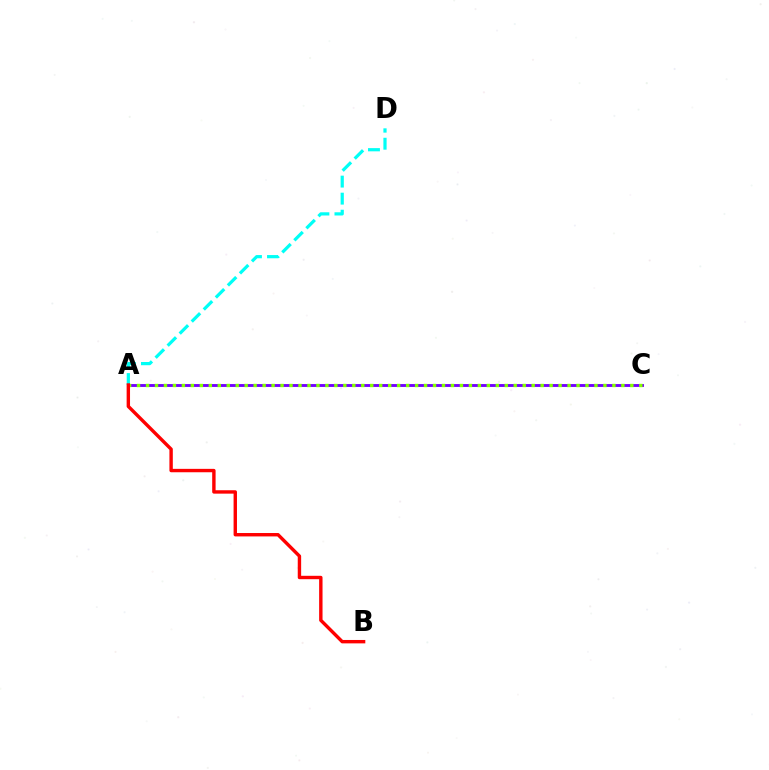{('A', 'C'): [{'color': '#7200ff', 'line_style': 'solid', 'thickness': 2.07}, {'color': '#84ff00', 'line_style': 'dotted', 'thickness': 2.44}], ('A', 'D'): [{'color': '#00fff6', 'line_style': 'dashed', 'thickness': 2.31}], ('A', 'B'): [{'color': '#ff0000', 'line_style': 'solid', 'thickness': 2.45}]}